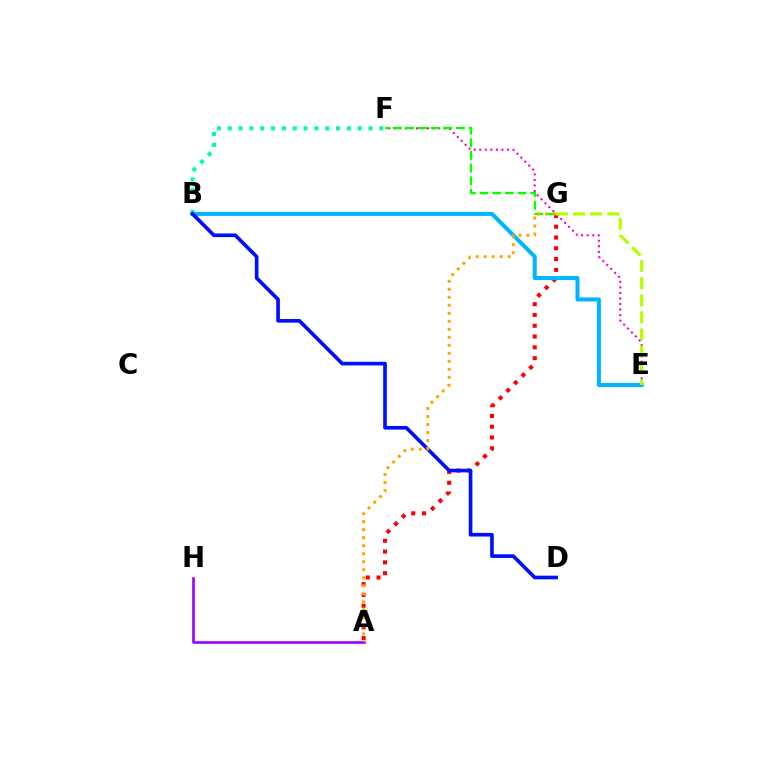{('A', 'G'): [{'color': '#ff0000', 'line_style': 'dotted', 'thickness': 2.93}, {'color': '#ffa500', 'line_style': 'dotted', 'thickness': 2.18}], ('B', 'E'): [{'color': '#00b5ff', 'line_style': 'solid', 'thickness': 2.9}], ('E', 'F'): [{'color': '#ff00bd', 'line_style': 'dotted', 'thickness': 1.51}], ('F', 'G'): [{'color': '#08ff00', 'line_style': 'dashed', 'thickness': 1.72}], ('B', 'F'): [{'color': '#00ff9d', 'line_style': 'dotted', 'thickness': 2.94}], ('B', 'D'): [{'color': '#0010ff', 'line_style': 'solid', 'thickness': 2.63}], ('A', 'H'): [{'color': '#9b00ff', 'line_style': 'solid', 'thickness': 1.9}], ('E', 'G'): [{'color': '#b3ff00', 'line_style': 'dashed', 'thickness': 2.32}]}